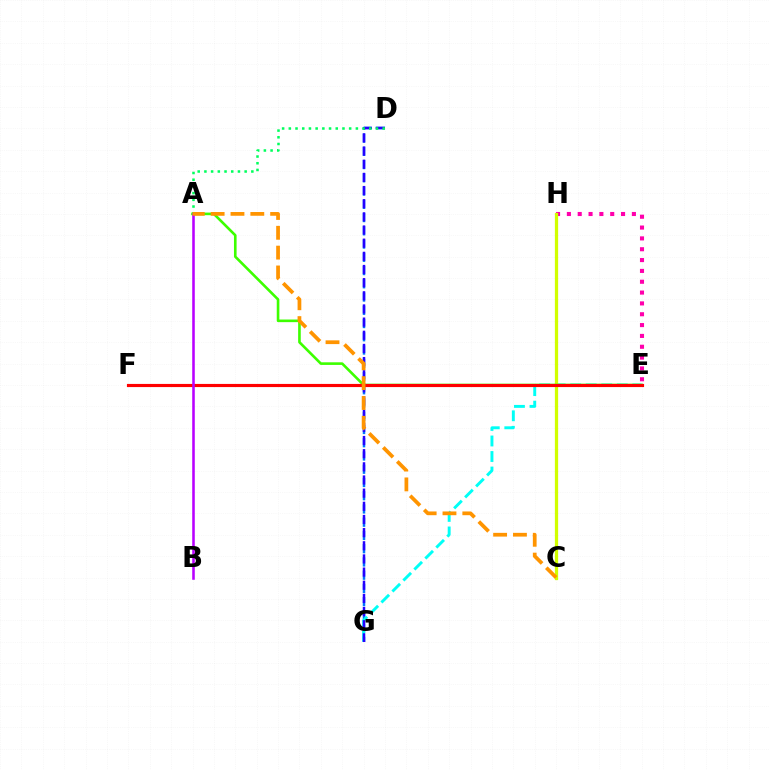{('D', 'G'): [{'color': '#0074ff', 'line_style': 'dashed', 'thickness': 1.8}, {'color': '#2500ff', 'line_style': 'dashed', 'thickness': 1.79}], ('E', 'G'): [{'color': '#00fff6', 'line_style': 'dashed', 'thickness': 2.11}], ('E', 'H'): [{'color': '#ff00ac', 'line_style': 'dotted', 'thickness': 2.94}], ('C', 'H'): [{'color': '#d1ff00', 'line_style': 'solid', 'thickness': 2.34}], ('A', 'E'): [{'color': '#3dff00', 'line_style': 'solid', 'thickness': 1.89}], ('A', 'D'): [{'color': '#00ff5c', 'line_style': 'dotted', 'thickness': 1.82}], ('E', 'F'): [{'color': '#ff0000', 'line_style': 'solid', 'thickness': 2.27}], ('A', 'B'): [{'color': '#b900ff', 'line_style': 'solid', 'thickness': 1.84}], ('A', 'C'): [{'color': '#ff9400', 'line_style': 'dashed', 'thickness': 2.69}]}